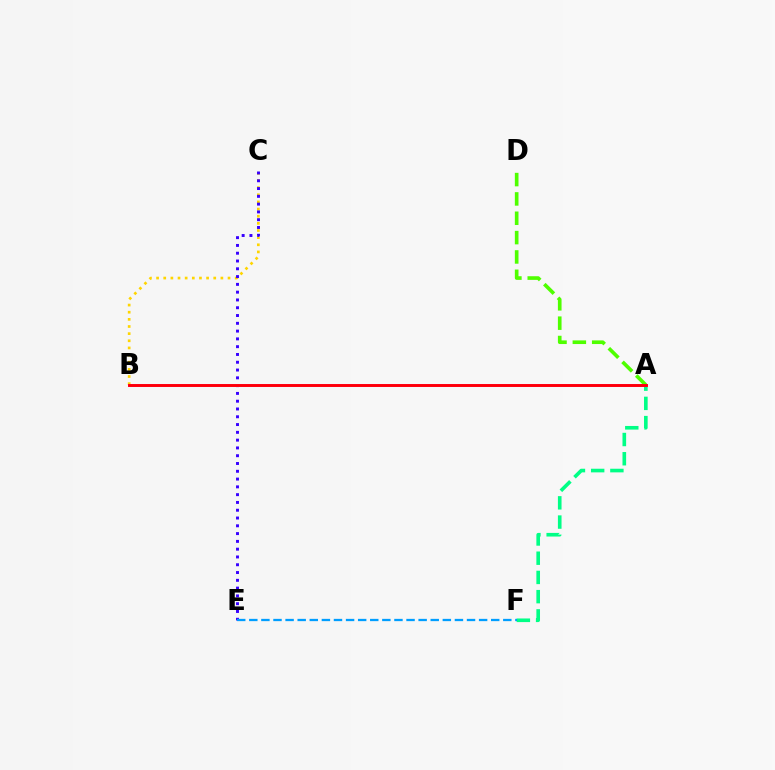{('A', 'F'): [{'color': '#00ff86', 'line_style': 'dashed', 'thickness': 2.61}], ('B', 'C'): [{'color': '#ffd500', 'line_style': 'dotted', 'thickness': 1.94}], ('A', 'D'): [{'color': '#4fff00', 'line_style': 'dashed', 'thickness': 2.63}], ('C', 'E'): [{'color': '#3700ff', 'line_style': 'dotted', 'thickness': 2.12}], ('E', 'F'): [{'color': '#009eff', 'line_style': 'dashed', 'thickness': 1.64}], ('A', 'B'): [{'color': '#ff00ed', 'line_style': 'solid', 'thickness': 2.09}, {'color': '#ff0000', 'line_style': 'solid', 'thickness': 2.02}]}